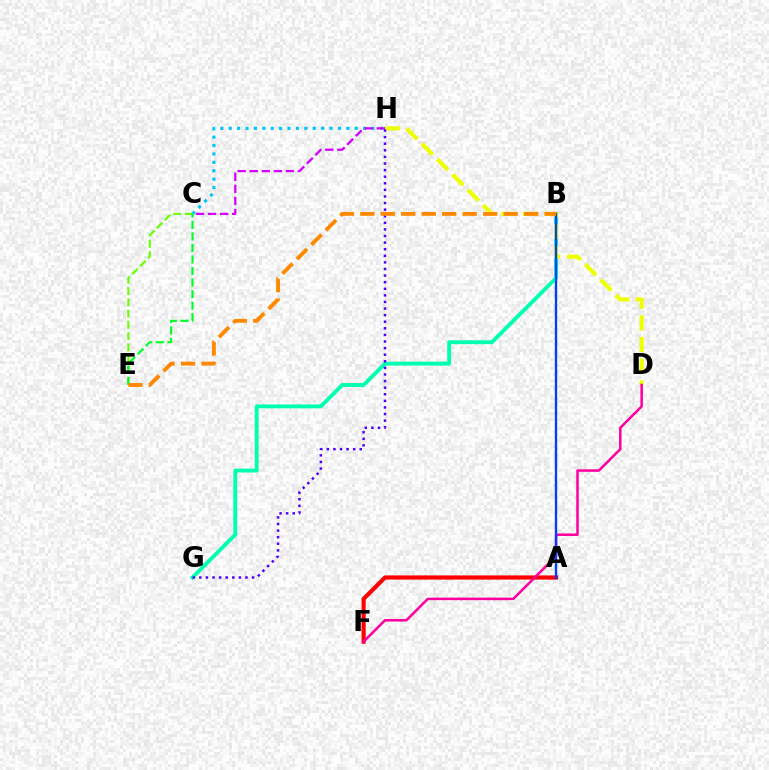{('C', 'H'): [{'color': '#00c7ff', 'line_style': 'dotted', 'thickness': 2.28}, {'color': '#d600ff', 'line_style': 'dashed', 'thickness': 1.64}], ('C', 'E'): [{'color': '#66ff00', 'line_style': 'dashed', 'thickness': 1.53}, {'color': '#00ff27', 'line_style': 'dashed', 'thickness': 1.57}], ('B', 'G'): [{'color': '#00ffaf', 'line_style': 'solid', 'thickness': 2.79}], ('D', 'H'): [{'color': '#eeff00', 'line_style': 'dashed', 'thickness': 2.94}], ('A', 'F'): [{'color': '#ff0000', 'line_style': 'solid', 'thickness': 3.0}], ('D', 'F'): [{'color': '#ff00a0', 'line_style': 'solid', 'thickness': 1.81}], ('A', 'B'): [{'color': '#003fff', 'line_style': 'solid', 'thickness': 1.69}], ('G', 'H'): [{'color': '#4f00ff', 'line_style': 'dotted', 'thickness': 1.79}], ('B', 'E'): [{'color': '#ff8800', 'line_style': 'dashed', 'thickness': 2.78}]}